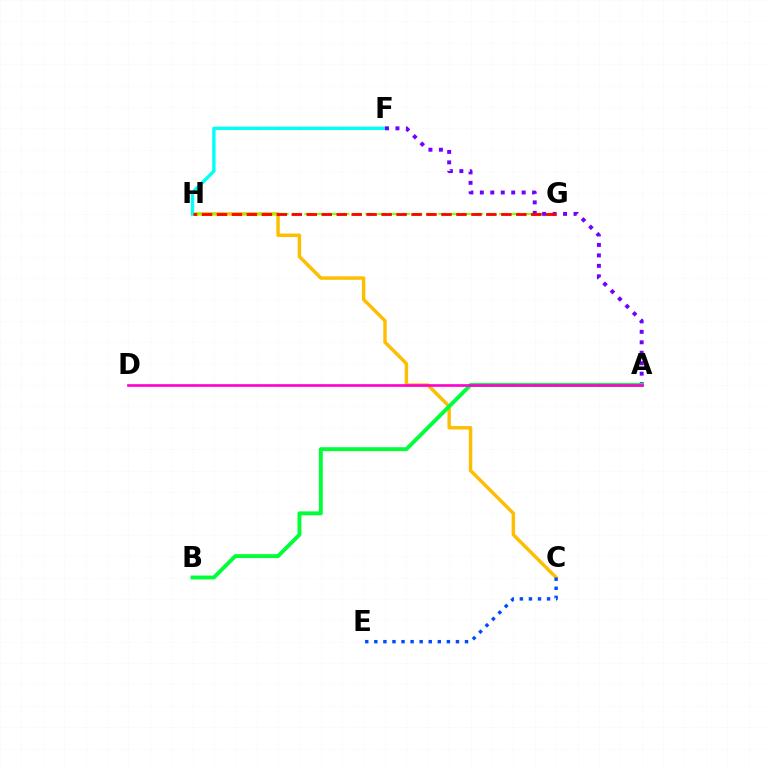{('C', 'H'): [{'color': '#ffbd00', 'line_style': 'solid', 'thickness': 2.47}], ('G', 'H'): [{'color': '#84ff00', 'line_style': 'dashed', 'thickness': 1.65}, {'color': '#ff0000', 'line_style': 'dashed', 'thickness': 2.03}], ('F', 'H'): [{'color': '#00fff6', 'line_style': 'solid', 'thickness': 2.42}], ('A', 'F'): [{'color': '#7200ff', 'line_style': 'dotted', 'thickness': 2.84}], ('A', 'B'): [{'color': '#00ff39', 'line_style': 'solid', 'thickness': 2.81}], ('A', 'D'): [{'color': '#ff00cf', 'line_style': 'solid', 'thickness': 1.91}], ('C', 'E'): [{'color': '#004bff', 'line_style': 'dotted', 'thickness': 2.46}]}